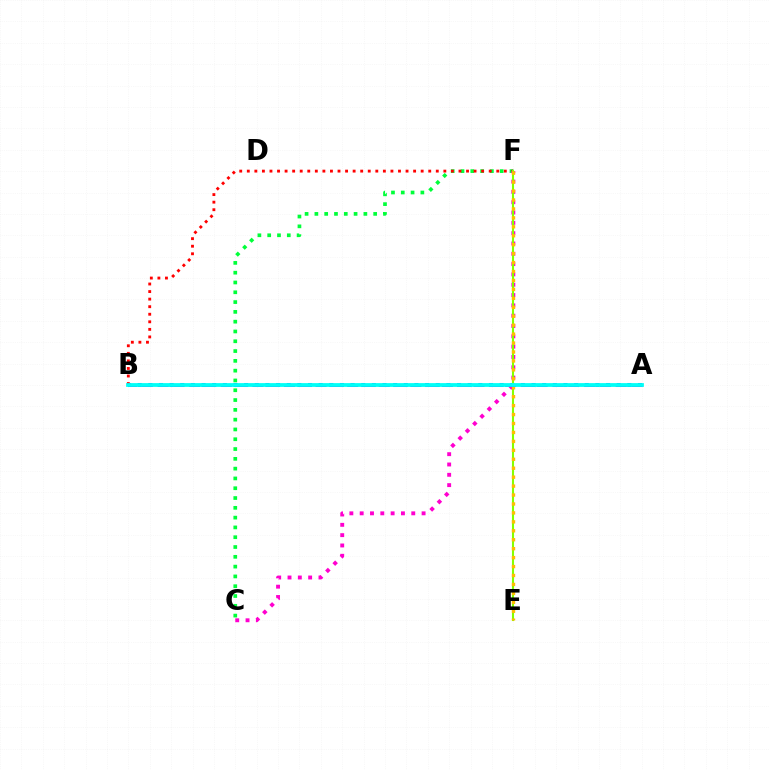{('A', 'B'): [{'color': '#004bff', 'line_style': 'dotted', 'thickness': 2.89}, {'color': '#7200ff', 'line_style': 'dashed', 'thickness': 2.15}, {'color': '#00fff6', 'line_style': 'solid', 'thickness': 2.71}], ('C', 'F'): [{'color': '#00ff39', 'line_style': 'dotted', 'thickness': 2.66}, {'color': '#ff00cf', 'line_style': 'dotted', 'thickness': 2.8}], ('B', 'F'): [{'color': '#ff0000', 'line_style': 'dotted', 'thickness': 2.05}], ('E', 'F'): [{'color': '#84ff00', 'line_style': 'solid', 'thickness': 1.51}, {'color': '#ffbd00', 'line_style': 'dotted', 'thickness': 2.43}]}